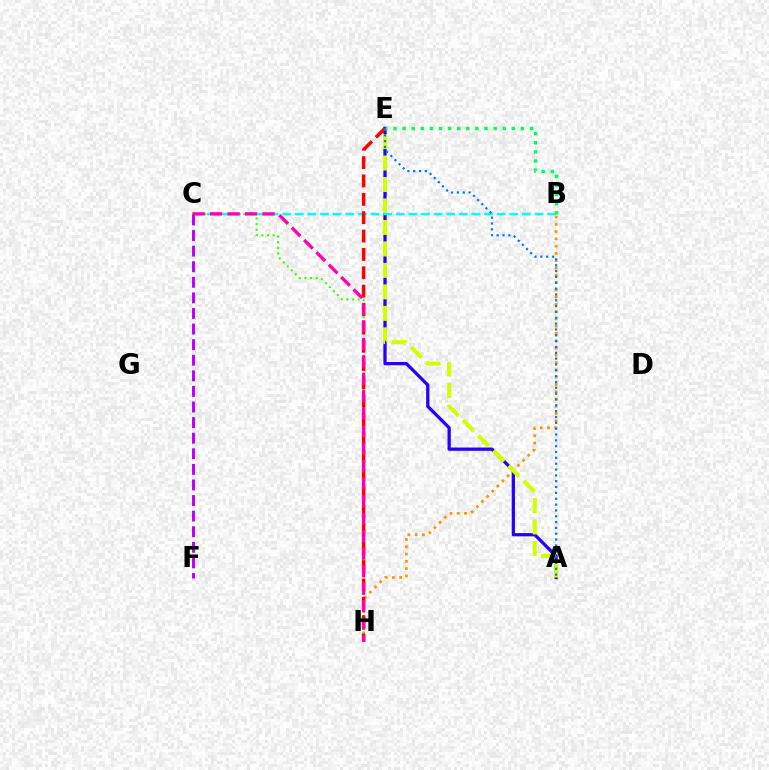{('B', 'H'): [{'color': '#ff9400', 'line_style': 'dotted', 'thickness': 1.98}], ('A', 'E'): [{'color': '#2500ff', 'line_style': 'solid', 'thickness': 2.35}, {'color': '#d1ff00', 'line_style': 'dashed', 'thickness': 2.92}, {'color': '#0074ff', 'line_style': 'dotted', 'thickness': 1.59}], ('C', 'H'): [{'color': '#3dff00', 'line_style': 'dotted', 'thickness': 1.53}, {'color': '#ff00ac', 'line_style': 'dashed', 'thickness': 2.38}], ('B', 'C'): [{'color': '#00fff6', 'line_style': 'dashed', 'thickness': 1.71}], ('E', 'H'): [{'color': '#ff0000', 'line_style': 'dashed', 'thickness': 2.49}], ('B', 'E'): [{'color': '#00ff5c', 'line_style': 'dotted', 'thickness': 2.47}], ('C', 'F'): [{'color': '#b900ff', 'line_style': 'dashed', 'thickness': 2.12}]}